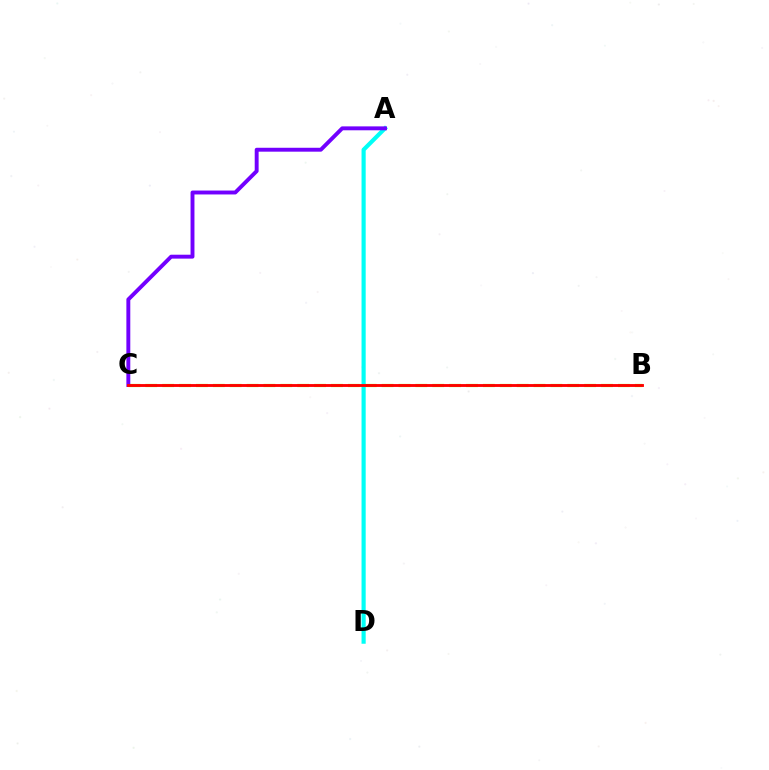{('B', 'C'): [{'color': '#84ff00', 'line_style': 'dashed', 'thickness': 2.29}, {'color': '#ff0000', 'line_style': 'solid', 'thickness': 2.06}], ('A', 'D'): [{'color': '#00fff6', 'line_style': 'solid', 'thickness': 2.99}], ('A', 'C'): [{'color': '#7200ff', 'line_style': 'solid', 'thickness': 2.81}]}